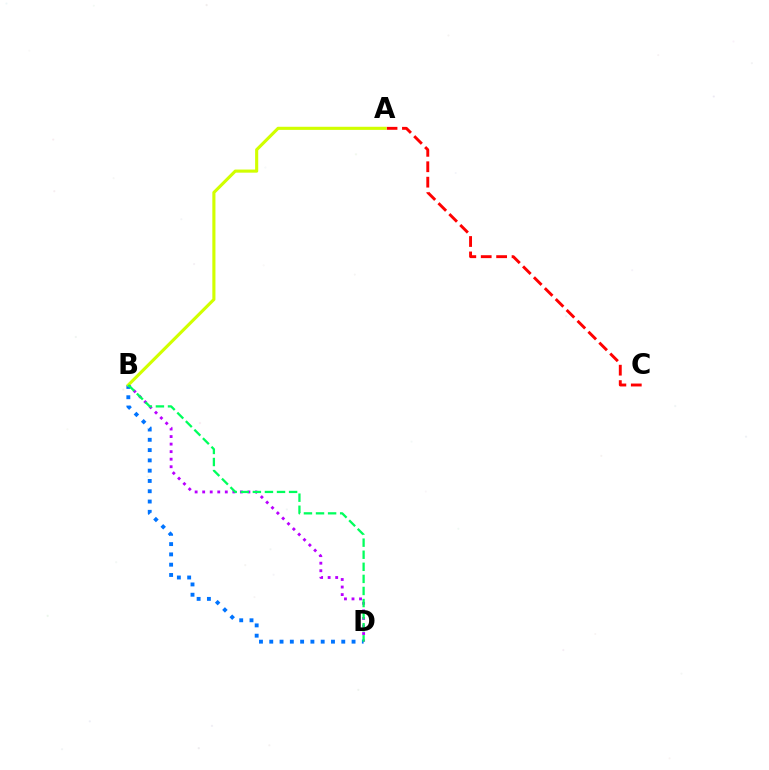{('B', 'D'): [{'color': '#b900ff', 'line_style': 'dotted', 'thickness': 2.05}, {'color': '#0074ff', 'line_style': 'dotted', 'thickness': 2.8}, {'color': '#00ff5c', 'line_style': 'dashed', 'thickness': 1.64}], ('A', 'C'): [{'color': '#ff0000', 'line_style': 'dashed', 'thickness': 2.09}], ('A', 'B'): [{'color': '#d1ff00', 'line_style': 'solid', 'thickness': 2.24}]}